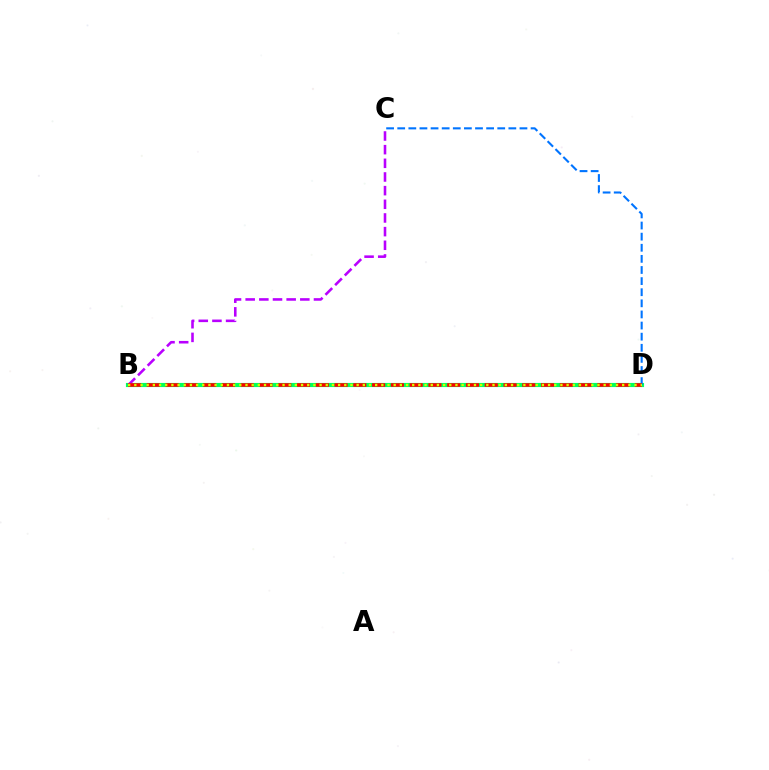{('B', 'D'): [{'color': '#00ff5c', 'line_style': 'solid', 'thickness': 2.97}, {'color': '#ff0000', 'line_style': 'dashed', 'thickness': 2.55}, {'color': '#d1ff00', 'line_style': 'dotted', 'thickness': 1.68}], ('B', 'C'): [{'color': '#b900ff', 'line_style': 'dashed', 'thickness': 1.86}], ('C', 'D'): [{'color': '#0074ff', 'line_style': 'dashed', 'thickness': 1.51}]}